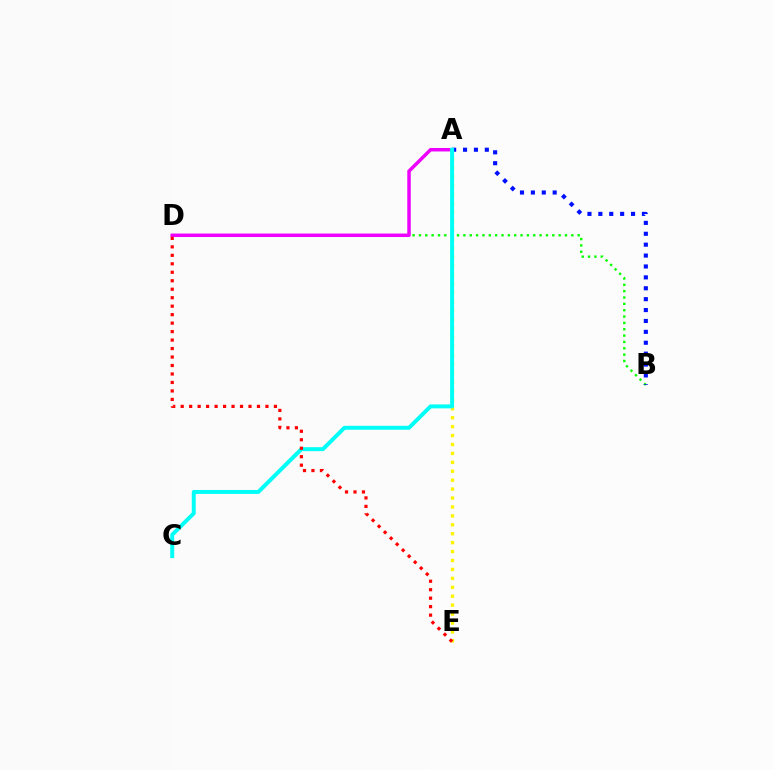{('B', 'D'): [{'color': '#08ff00', 'line_style': 'dotted', 'thickness': 1.73}], ('A', 'B'): [{'color': '#0010ff', 'line_style': 'dotted', 'thickness': 2.96}], ('A', 'D'): [{'color': '#ee00ff', 'line_style': 'solid', 'thickness': 2.5}], ('A', 'E'): [{'color': '#fcf500', 'line_style': 'dotted', 'thickness': 2.42}], ('A', 'C'): [{'color': '#00fff6', 'line_style': 'solid', 'thickness': 2.84}], ('D', 'E'): [{'color': '#ff0000', 'line_style': 'dotted', 'thickness': 2.3}]}